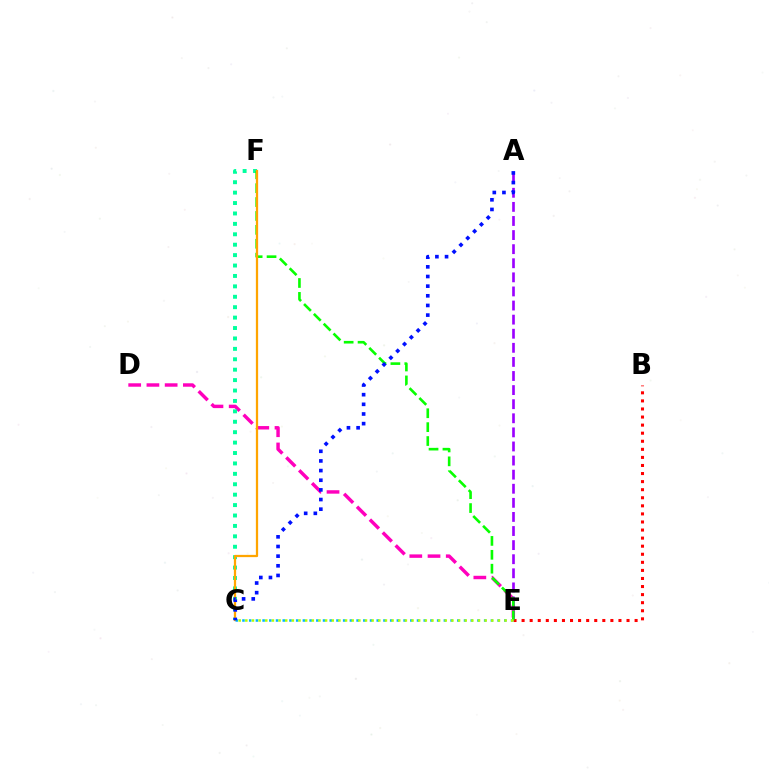{('D', 'E'): [{'color': '#ff00bd', 'line_style': 'dashed', 'thickness': 2.48}], ('A', 'E'): [{'color': '#9b00ff', 'line_style': 'dashed', 'thickness': 1.91}], ('B', 'E'): [{'color': '#ff0000', 'line_style': 'dotted', 'thickness': 2.19}], ('C', 'F'): [{'color': '#00ff9d', 'line_style': 'dotted', 'thickness': 2.83}, {'color': '#ffa500', 'line_style': 'solid', 'thickness': 1.62}], ('E', 'F'): [{'color': '#08ff00', 'line_style': 'dashed', 'thickness': 1.89}], ('C', 'E'): [{'color': '#00b5ff', 'line_style': 'dotted', 'thickness': 1.82}, {'color': '#b3ff00', 'line_style': 'dotted', 'thickness': 1.81}], ('A', 'C'): [{'color': '#0010ff', 'line_style': 'dotted', 'thickness': 2.62}]}